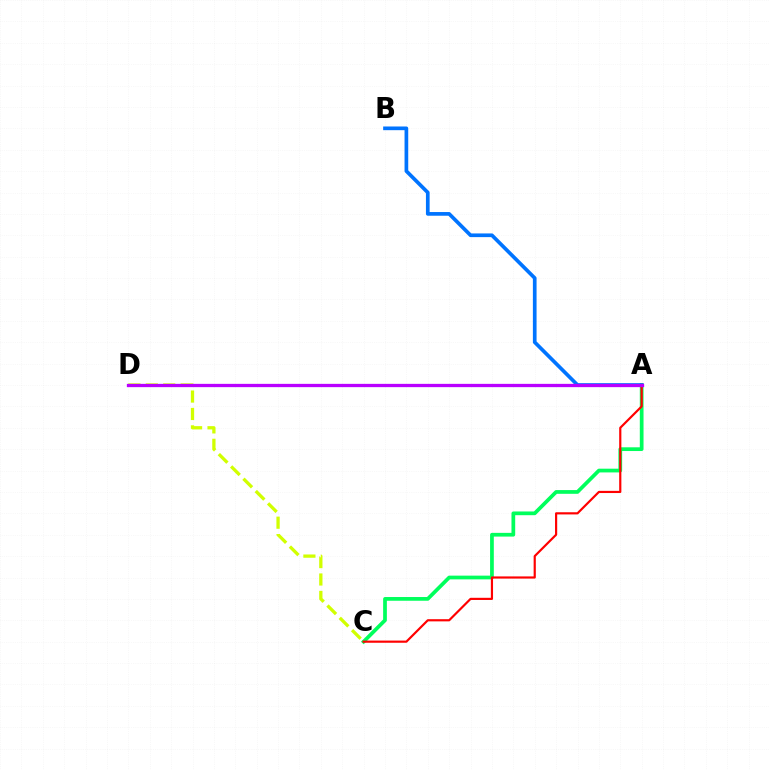{('A', 'C'): [{'color': '#00ff5c', 'line_style': 'solid', 'thickness': 2.68}, {'color': '#ff0000', 'line_style': 'solid', 'thickness': 1.57}], ('A', 'B'): [{'color': '#0074ff', 'line_style': 'solid', 'thickness': 2.66}], ('C', 'D'): [{'color': '#d1ff00', 'line_style': 'dashed', 'thickness': 2.37}], ('A', 'D'): [{'color': '#b900ff', 'line_style': 'solid', 'thickness': 2.37}]}